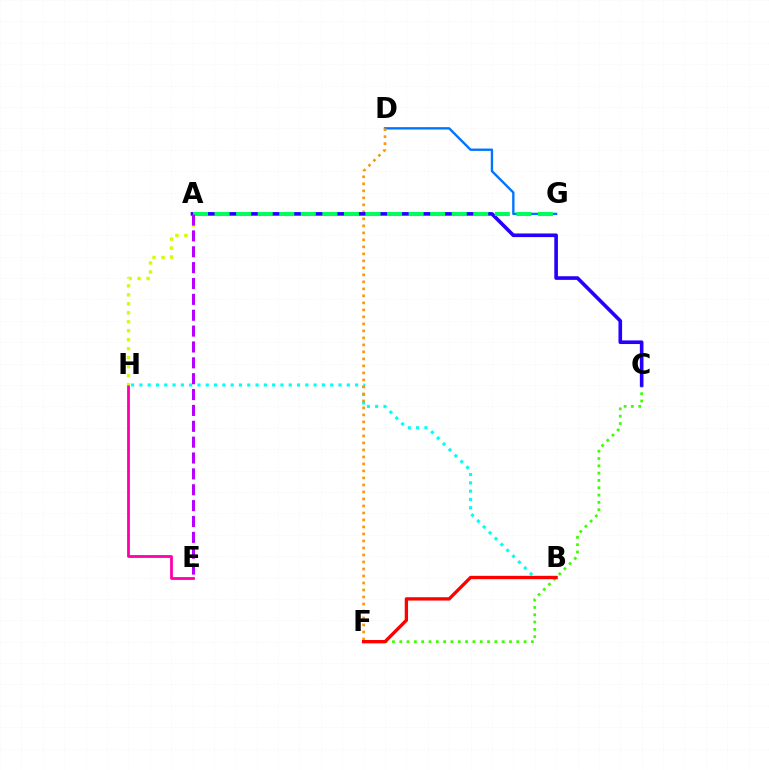{('B', 'H'): [{'color': '#00fff6', 'line_style': 'dotted', 'thickness': 2.25}], ('C', 'F'): [{'color': '#3dff00', 'line_style': 'dotted', 'thickness': 1.99}], ('E', 'H'): [{'color': '#ff00ac', 'line_style': 'solid', 'thickness': 2.01}], ('D', 'G'): [{'color': '#0074ff', 'line_style': 'solid', 'thickness': 1.7}], ('A', 'H'): [{'color': '#d1ff00', 'line_style': 'dotted', 'thickness': 2.44}], ('D', 'F'): [{'color': '#ff9400', 'line_style': 'dotted', 'thickness': 1.9}], ('A', 'C'): [{'color': '#2500ff', 'line_style': 'solid', 'thickness': 2.61}], ('B', 'F'): [{'color': '#ff0000', 'line_style': 'solid', 'thickness': 2.4}], ('A', 'G'): [{'color': '#00ff5c', 'line_style': 'dashed', 'thickness': 2.93}], ('A', 'E'): [{'color': '#b900ff', 'line_style': 'dashed', 'thickness': 2.16}]}